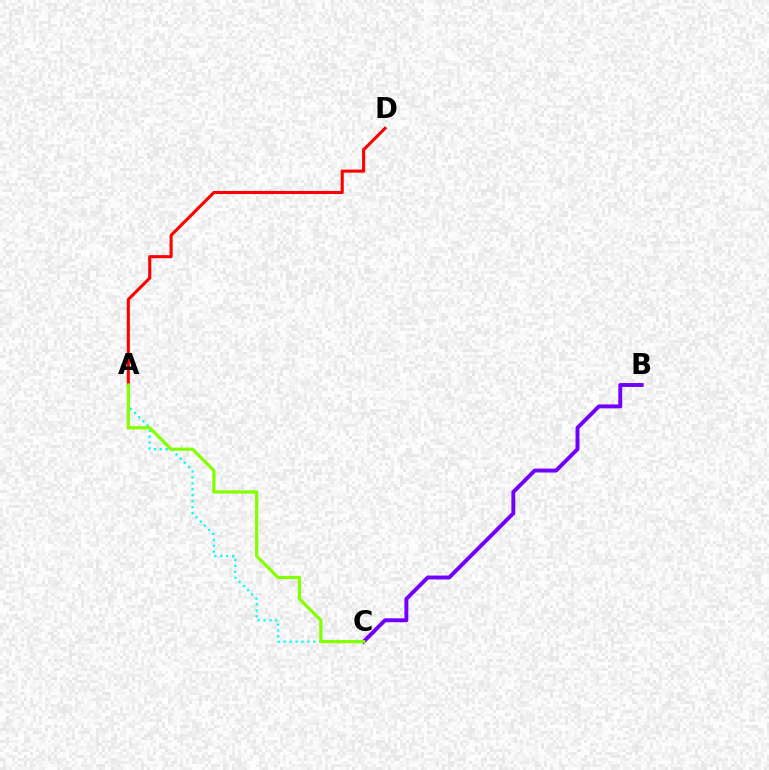{('A', 'C'): [{'color': '#00fff6', 'line_style': 'dotted', 'thickness': 1.61}, {'color': '#84ff00', 'line_style': 'solid', 'thickness': 2.32}], ('B', 'C'): [{'color': '#7200ff', 'line_style': 'solid', 'thickness': 2.82}], ('A', 'D'): [{'color': '#ff0000', 'line_style': 'solid', 'thickness': 2.22}]}